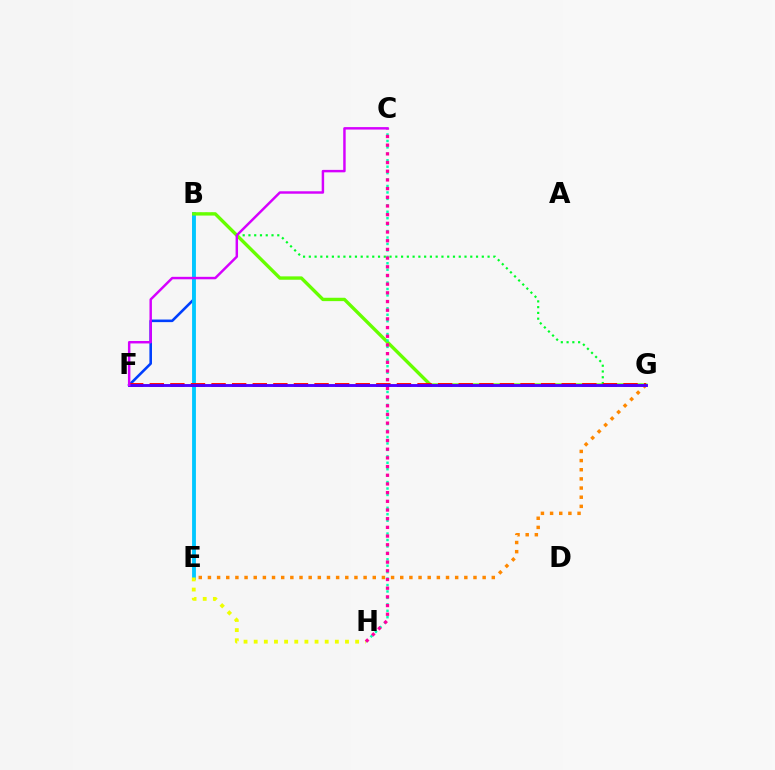{('B', 'F'): [{'color': '#003fff', 'line_style': 'solid', 'thickness': 1.86}], ('B', 'G'): [{'color': '#00ff27', 'line_style': 'dotted', 'thickness': 1.57}, {'color': '#66ff00', 'line_style': 'solid', 'thickness': 2.42}], ('B', 'E'): [{'color': '#00c7ff', 'line_style': 'solid', 'thickness': 2.76}], ('E', 'G'): [{'color': '#ff8800', 'line_style': 'dotted', 'thickness': 2.49}], ('C', 'H'): [{'color': '#00ffaf', 'line_style': 'dotted', 'thickness': 1.75}, {'color': '#ff00a0', 'line_style': 'dotted', 'thickness': 2.36}], ('E', 'H'): [{'color': '#eeff00', 'line_style': 'dotted', 'thickness': 2.76}], ('F', 'G'): [{'color': '#ff0000', 'line_style': 'dashed', 'thickness': 2.8}, {'color': '#4f00ff', 'line_style': 'solid', 'thickness': 2.08}], ('C', 'F'): [{'color': '#d600ff', 'line_style': 'solid', 'thickness': 1.77}]}